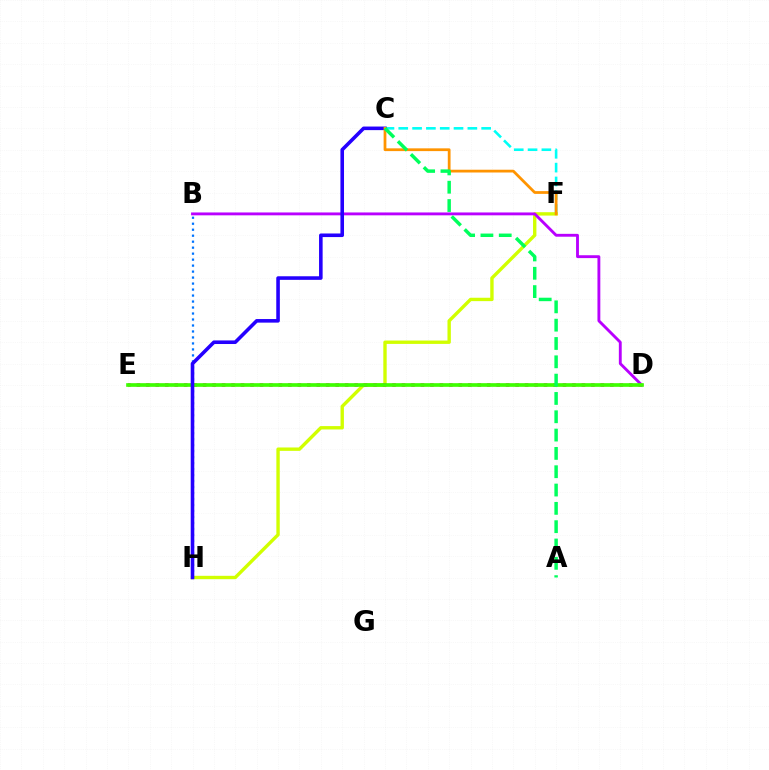{('C', 'F'): [{'color': '#00fff6', 'line_style': 'dashed', 'thickness': 1.88}, {'color': '#ff9400', 'line_style': 'solid', 'thickness': 1.99}], ('F', 'H'): [{'color': '#d1ff00', 'line_style': 'solid', 'thickness': 2.43}], ('B', 'H'): [{'color': '#0074ff', 'line_style': 'dotted', 'thickness': 1.63}], ('D', 'E'): [{'color': '#ff00ac', 'line_style': 'dotted', 'thickness': 2.57}, {'color': '#ff0000', 'line_style': 'solid', 'thickness': 1.5}, {'color': '#3dff00', 'line_style': 'solid', 'thickness': 2.63}], ('B', 'D'): [{'color': '#b900ff', 'line_style': 'solid', 'thickness': 2.06}], ('C', 'H'): [{'color': '#2500ff', 'line_style': 'solid', 'thickness': 2.58}], ('A', 'C'): [{'color': '#00ff5c', 'line_style': 'dashed', 'thickness': 2.49}]}